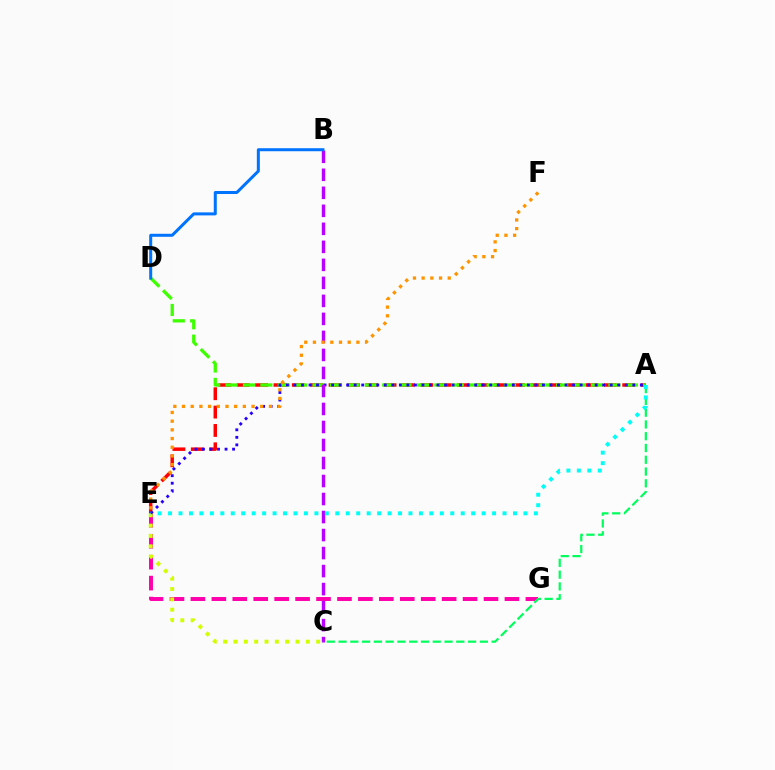{('E', 'G'): [{'color': '#ff00ac', 'line_style': 'dashed', 'thickness': 2.84}], ('A', 'E'): [{'color': '#ff0000', 'line_style': 'dashed', 'thickness': 2.49}, {'color': '#2500ff', 'line_style': 'dotted', 'thickness': 2.05}, {'color': '#00fff6', 'line_style': 'dotted', 'thickness': 2.84}], ('C', 'E'): [{'color': '#d1ff00', 'line_style': 'dotted', 'thickness': 2.81}], ('A', 'D'): [{'color': '#3dff00', 'line_style': 'dashed', 'thickness': 2.36}], ('B', 'C'): [{'color': '#b900ff', 'line_style': 'dashed', 'thickness': 2.45}], ('A', 'C'): [{'color': '#00ff5c', 'line_style': 'dashed', 'thickness': 1.6}], ('B', 'D'): [{'color': '#0074ff', 'line_style': 'solid', 'thickness': 2.17}], ('E', 'F'): [{'color': '#ff9400', 'line_style': 'dotted', 'thickness': 2.36}]}